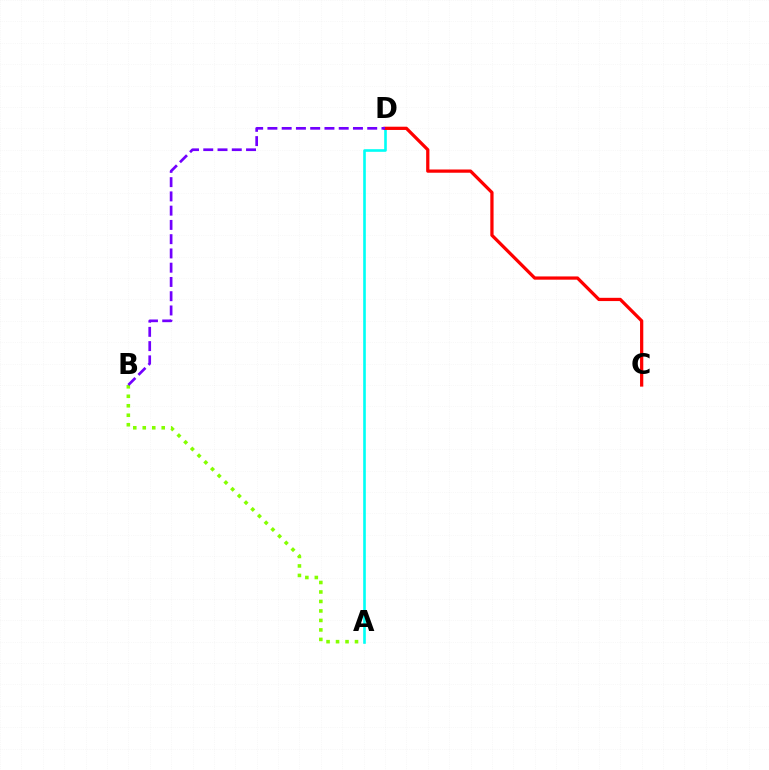{('A', 'D'): [{'color': '#00fff6', 'line_style': 'solid', 'thickness': 1.89}], ('A', 'B'): [{'color': '#84ff00', 'line_style': 'dotted', 'thickness': 2.58}], ('C', 'D'): [{'color': '#ff0000', 'line_style': 'solid', 'thickness': 2.34}], ('B', 'D'): [{'color': '#7200ff', 'line_style': 'dashed', 'thickness': 1.94}]}